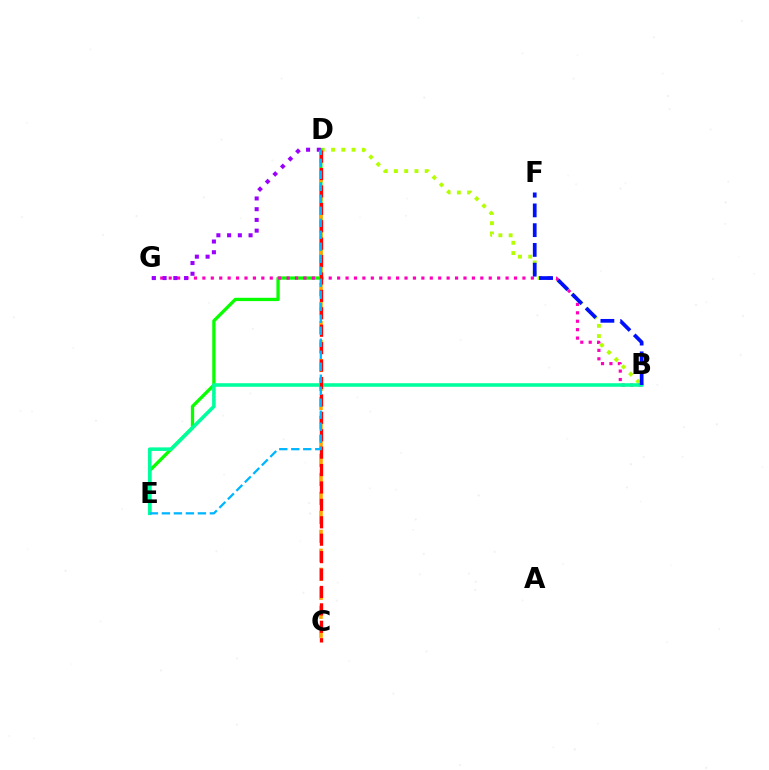{('B', 'D'): [{'color': '#b3ff00', 'line_style': 'dotted', 'thickness': 2.79}], ('D', 'E'): [{'color': '#08ff00', 'line_style': 'solid', 'thickness': 2.37}, {'color': '#00b5ff', 'line_style': 'dashed', 'thickness': 1.63}], ('B', 'G'): [{'color': '#ff00bd', 'line_style': 'dotted', 'thickness': 2.29}], ('B', 'E'): [{'color': '#00ff9d', 'line_style': 'solid', 'thickness': 2.57}], ('D', 'G'): [{'color': '#9b00ff', 'line_style': 'dotted', 'thickness': 2.91}], ('C', 'D'): [{'color': '#ffa500', 'line_style': 'dashed', 'thickness': 2.58}, {'color': '#ff0000', 'line_style': 'dashed', 'thickness': 2.37}], ('B', 'F'): [{'color': '#0010ff', 'line_style': 'dashed', 'thickness': 2.68}]}